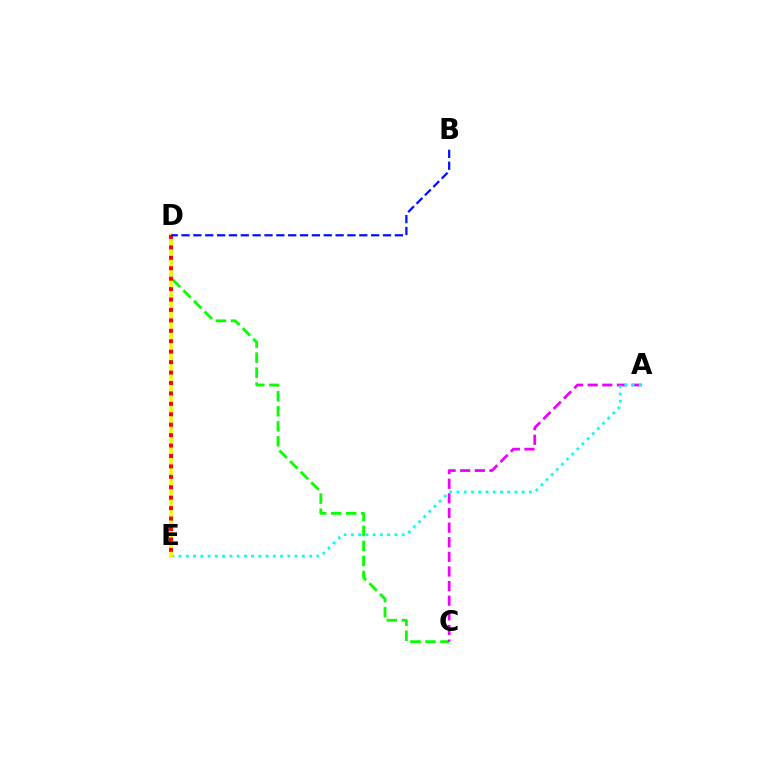{('C', 'D'): [{'color': '#08ff00', 'line_style': 'dashed', 'thickness': 2.04}], ('A', 'C'): [{'color': '#ee00ff', 'line_style': 'dashed', 'thickness': 1.99}], ('A', 'E'): [{'color': '#00fff6', 'line_style': 'dotted', 'thickness': 1.97}], ('D', 'E'): [{'color': '#fcf500', 'line_style': 'solid', 'thickness': 2.58}, {'color': '#ff0000', 'line_style': 'dotted', 'thickness': 2.83}], ('B', 'D'): [{'color': '#0010ff', 'line_style': 'dashed', 'thickness': 1.61}]}